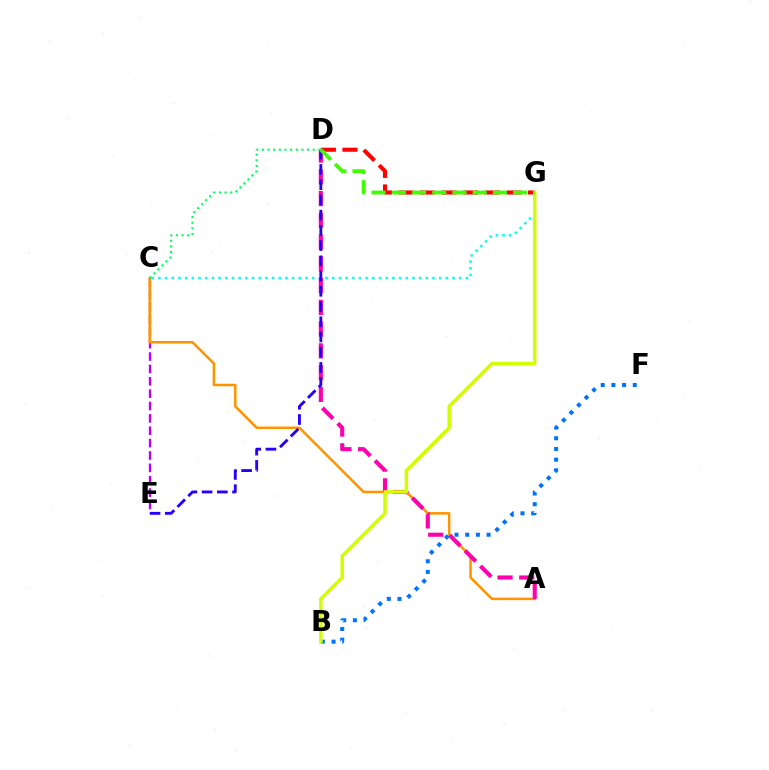{('C', 'E'): [{'color': '#b900ff', 'line_style': 'dashed', 'thickness': 1.68}], ('C', 'G'): [{'color': '#00fff6', 'line_style': 'dotted', 'thickness': 1.82}], ('A', 'C'): [{'color': '#ff9400', 'line_style': 'solid', 'thickness': 1.82}], ('D', 'G'): [{'color': '#ff0000', 'line_style': 'dashed', 'thickness': 2.93}, {'color': '#3dff00', 'line_style': 'dashed', 'thickness': 2.75}], ('A', 'D'): [{'color': '#ff00ac', 'line_style': 'dashed', 'thickness': 2.96}], ('B', 'F'): [{'color': '#0074ff', 'line_style': 'dotted', 'thickness': 2.9}], ('D', 'E'): [{'color': '#2500ff', 'line_style': 'dashed', 'thickness': 2.07}], ('B', 'G'): [{'color': '#d1ff00', 'line_style': 'solid', 'thickness': 2.52}], ('C', 'D'): [{'color': '#00ff5c', 'line_style': 'dotted', 'thickness': 1.53}]}